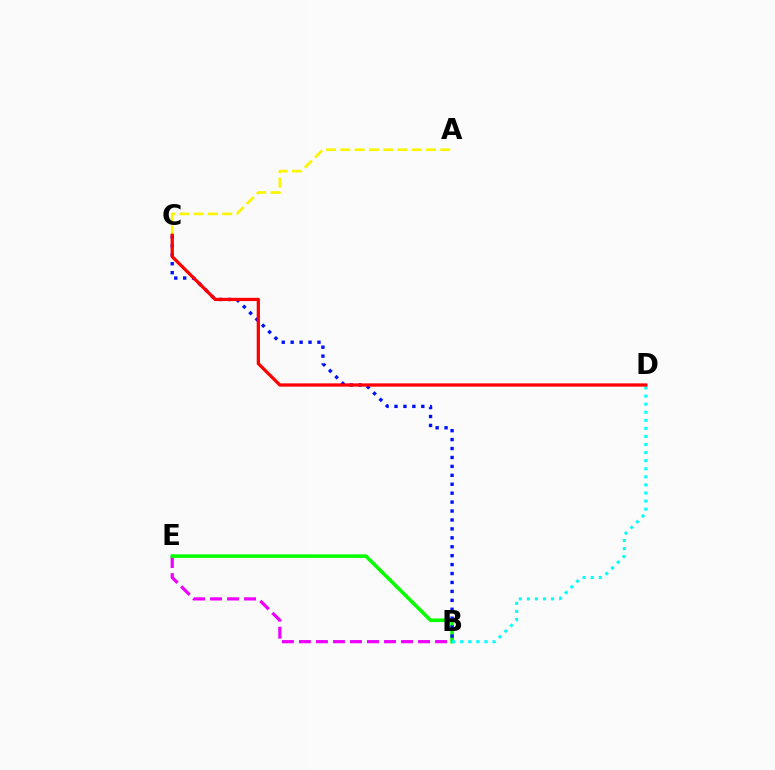{('B', 'E'): [{'color': '#ee00ff', 'line_style': 'dashed', 'thickness': 2.31}, {'color': '#08ff00', 'line_style': 'solid', 'thickness': 2.58}], ('B', 'C'): [{'color': '#0010ff', 'line_style': 'dotted', 'thickness': 2.43}], ('B', 'D'): [{'color': '#00fff6', 'line_style': 'dotted', 'thickness': 2.19}], ('A', 'C'): [{'color': '#fcf500', 'line_style': 'dashed', 'thickness': 1.94}], ('C', 'D'): [{'color': '#ff0000', 'line_style': 'solid', 'thickness': 2.34}]}